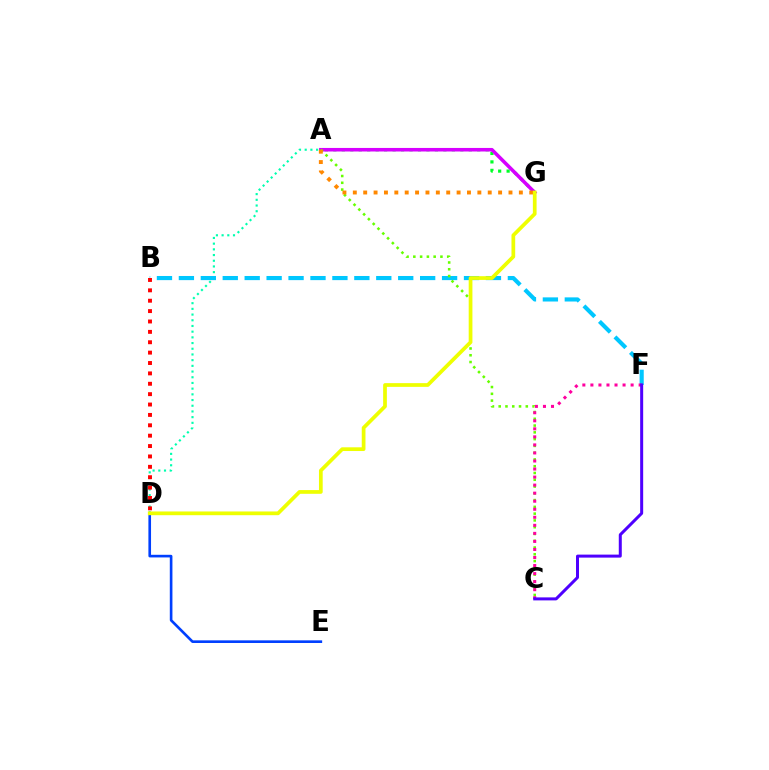{('D', 'E'): [{'color': '#003fff', 'line_style': 'solid', 'thickness': 1.9}], ('A', 'G'): [{'color': '#00ff27', 'line_style': 'dotted', 'thickness': 2.3}, {'color': '#d600ff', 'line_style': 'solid', 'thickness': 2.56}, {'color': '#ff8800', 'line_style': 'dotted', 'thickness': 2.82}], ('A', 'D'): [{'color': '#00ffaf', 'line_style': 'dotted', 'thickness': 1.55}], ('B', 'F'): [{'color': '#00c7ff', 'line_style': 'dashed', 'thickness': 2.98}], ('B', 'D'): [{'color': '#ff0000', 'line_style': 'dotted', 'thickness': 2.82}], ('A', 'C'): [{'color': '#66ff00', 'line_style': 'dotted', 'thickness': 1.84}], ('C', 'F'): [{'color': '#ff00a0', 'line_style': 'dotted', 'thickness': 2.19}, {'color': '#4f00ff', 'line_style': 'solid', 'thickness': 2.16}], ('D', 'G'): [{'color': '#eeff00', 'line_style': 'solid', 'thickness': 2.68}]}